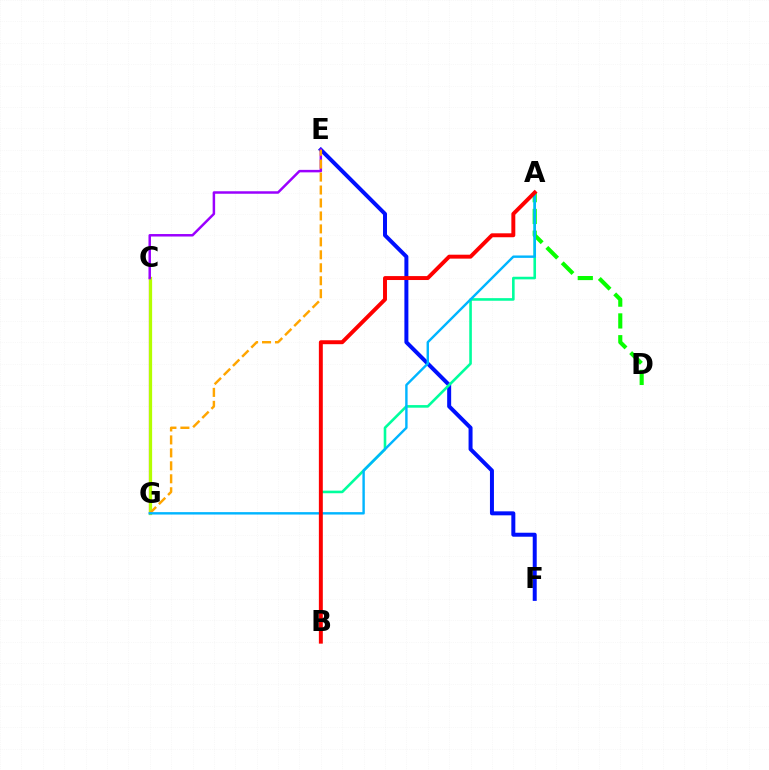{('A', 'D'): [{'color': '#08ff00', 'line_style': 'dashed', 'thickness': 2.96}], ('C', 'G'): [{'color': '#ff00bd', 'line_style': 'solid', 'thickness': 1.58}, {'color': '#b3ff00', 'line_style': 'solid', 'thickness': 2.34}], ('E', 'F'): [{'color': '#0010ff', 'line_style': 'solid', 'thickness': 2.87}], ('A', 'B'): [{'color': '#00ff9d', 'line_style': 'solid', 'thickness': 1.87}, {'color': '#ff0000', 'line_style': 'solid', 'thickness': 2.83}], ('C', 'E'): [{'color': '#9b00ff', 'line_style': 'solid', 'thickness': 1.79}], ('E', 'G'): [{'color': '#ffa500', 'line_style': 'dashed', 'thickness': 1.76}], ('A', 'G'): [{'color': '#00b5ff', 'line_style': 'solid', 'thickness': 1.74}]}